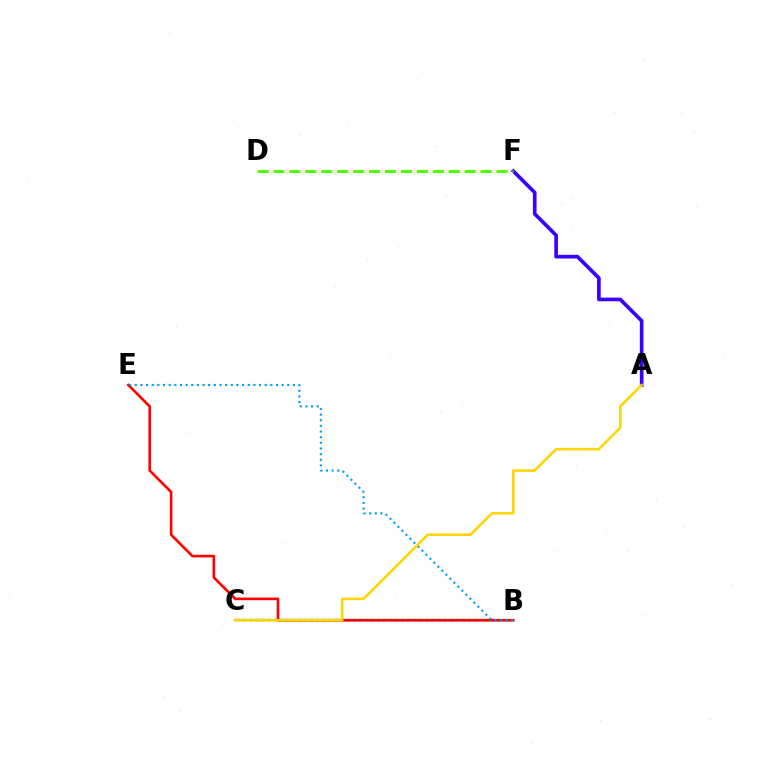{('B', 'C'): [{'color': '#00ff86', 'line_style': 'solid', 'thickness': 1.7}, {'color': '#ff00ed', 'line_style': 'dotted', 'thickness': 1.65}], ('B', 'E'): [{'color': '#ff0000', 'line_style': 'solid', 'thickness': 1.88}, {'color': '#009eff', 'line_style': 'dotted', 'thickness': 1.53}], ('A', 'F'): [{'color': '#3700ff', 'line_style': 'solid', 'thickness': 2.63}], ('D', 'F'): [{'color': '#4fff00', 'line_style': 'dashed', 'thickness': 2.16}], ('A', 'C'): [{'color': '#ffd500', 'line_style': 'solid', 'thickness': 1.83}]}